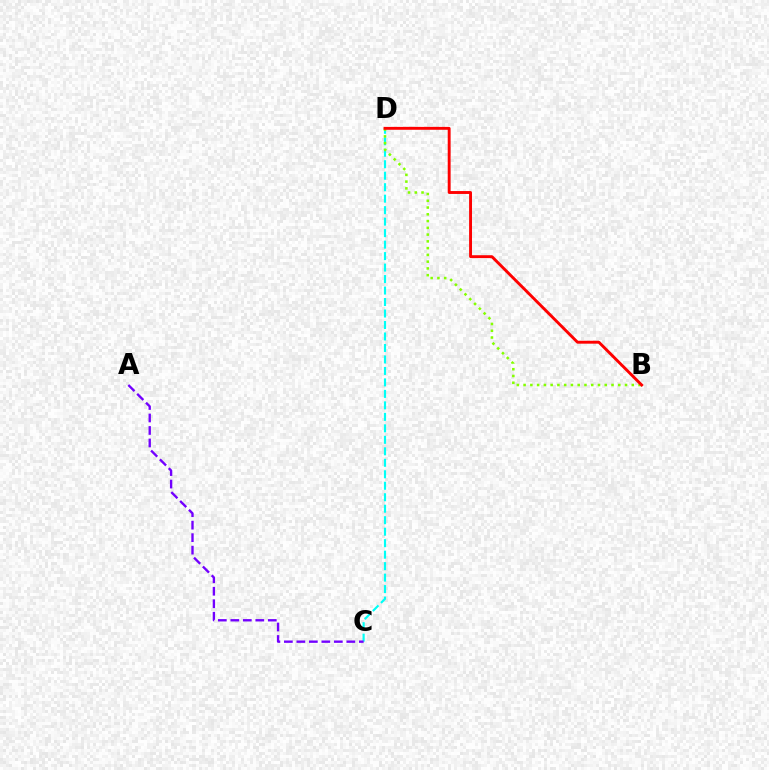{('C', 'D'): [{'color': '#00fff6', 'line_style': 'dashed', 'thickness': 1.56}], ('A', 'C'): [{'color': '#7200ff', 'line_style': 'dashed', 'thickness': 1.7}], ('B', 'D'): [{'color': '#84ff00', 'line_style': 'dotted', 'thickness': 1.84}, {'color': '#ff0000', 'line_style': 'solid', 'thickness': 2.08}]}